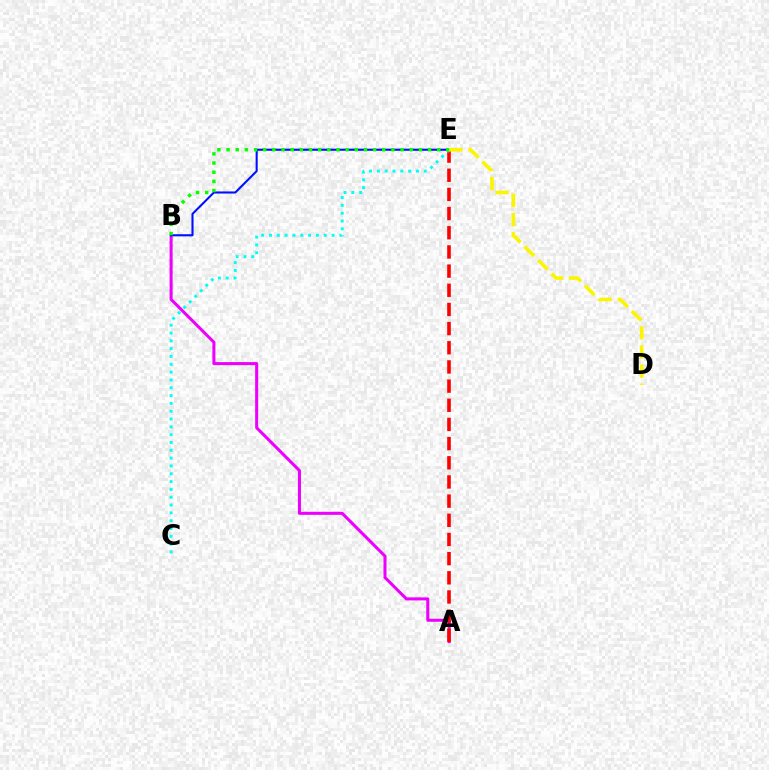{('A', 'B'): [{'color': '#ee00ff', 'line_style': 'solid', 'thickness': 2.19}], ('A', 'E'): [{'color': '#ff0000', 'line_style': 'dashed', 'thickness': 2.6}], ('B', 'E'): [{'color': '#0010ff', 'line_style': 'solid', 'thickness': 1.51}, {'color': '#08ff00', 'line_style': 'dotted', 'thickness': 2.49}], ('C', 'E'): [{'color': '#00fff6', 'line_style': 'dotted', 'thickness': 2.12}], ('D', 'E'): [{'color': '#fcf500', 'line_style': 'dashed', 'thickness': 2.6}]}